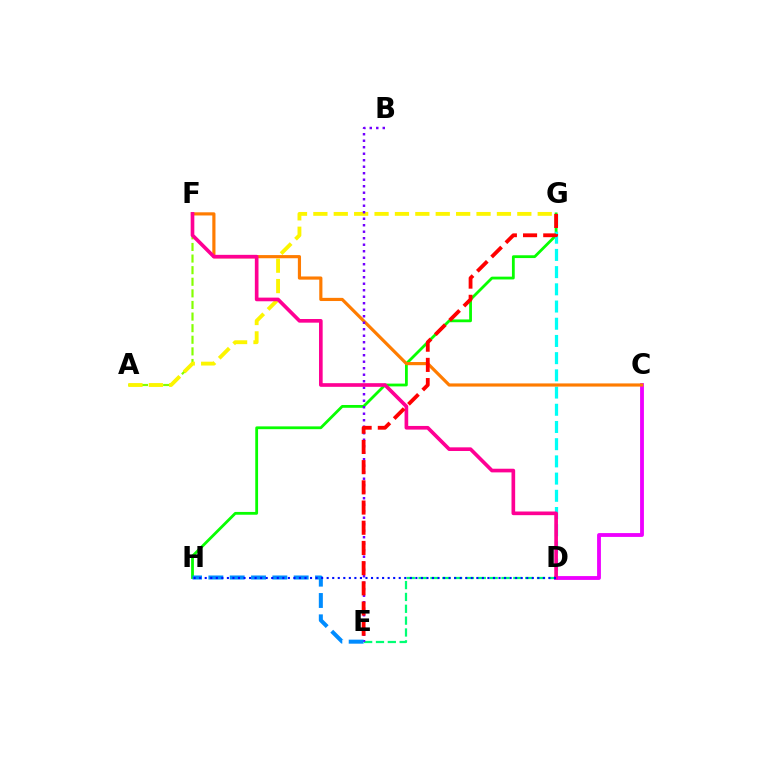{('A', 'F'): [{'color': '#84ff00', 'line_style': 'dashed', 'thickness': 1.58}], ('A', 'G'): [{'color': '#fcf500', 'line_style': 'dashed', 'thickness': 2.77}], ('G', 'H'): [{'color': '#08ff00', 'line_style': 'solid', 'thickness': 2.01}], ('D', 'G'): [{'color': '#00fff6', 'line_style': 'dashed', 'thickness': 2.34}], ('D', 'E'): [{'color': '#00ff74', 'line_style': 'dashed', 'thickness': 1.61}], ('C', 'D'): [{'color': '#ee00ff', 'line_style': 'solid', 'thickness': 2.76}], ('C', 'F'): [{'color': '#ff7c00', 'line_style': 'solid', 'thickness': 2.28}], ('B', 'E'): [{'color': '#7200ff', 'line_style': 'dotted', 'thickness': 1.77}], ('E', 'H'): [{'color': '#008cff', 'line_style': 'dashed', 'thickness': 2.9}], ('D', 'F'): [{'color': '#ff0094', 'line_style': 'solid', 'thickness': 2.63}], ('D', 'H'): [{'color': '#0010ff', 'line_style': 'dotted', 'thickness': 1.51}], ('E', 'G'): [{'color': '#ff0000', 'line_style': 'dashed', 'thickness': 2.74}]}